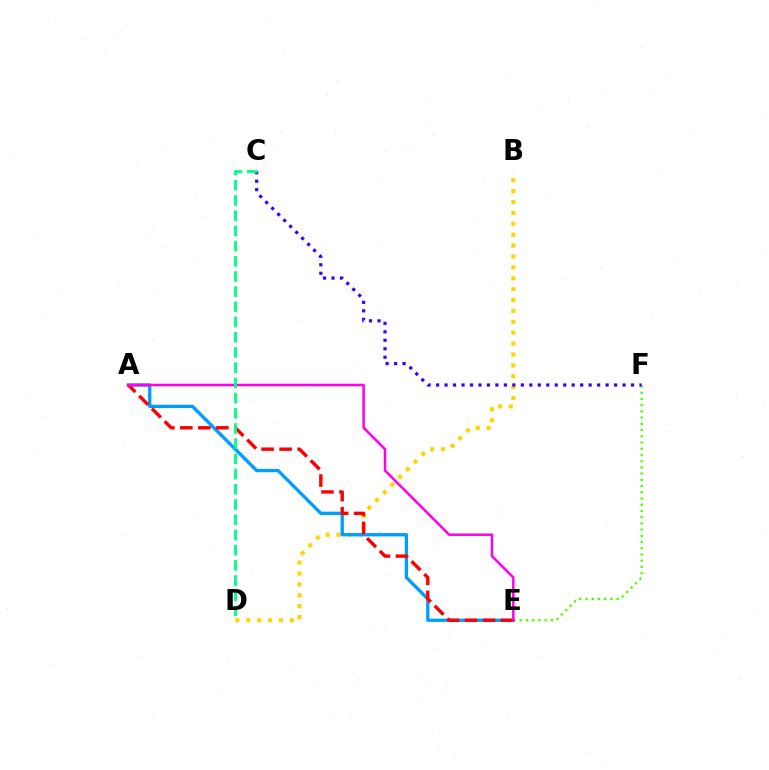{('B', 'D'): [{'color': '#ffd500', 'line_style': 'dotted', 'thickness': 2.96}], ('A', 'E'): [{'color': '#009eff', 'line_style': 'solid', 'thickness': 2.39}, {'color': '#ff0000', 'line_style': 'dashed', 'thickness': 2.45}, {'color': '#ff00ed', 'line_style': 'solid', 'thickness': 1.81}], ('E', 'F'): [{'color': '#4fff00', 'line_style': 'dotted', 'thickness': 1.69}], ('C', 'F'): [{'color': '#3700ff', 'line_style': 'dotted', 'thickness': 2.3}], ('C', 'D'): [{'color': '#00ff86', 'line_style': 'dashed', 'thickness': 2.07}]}